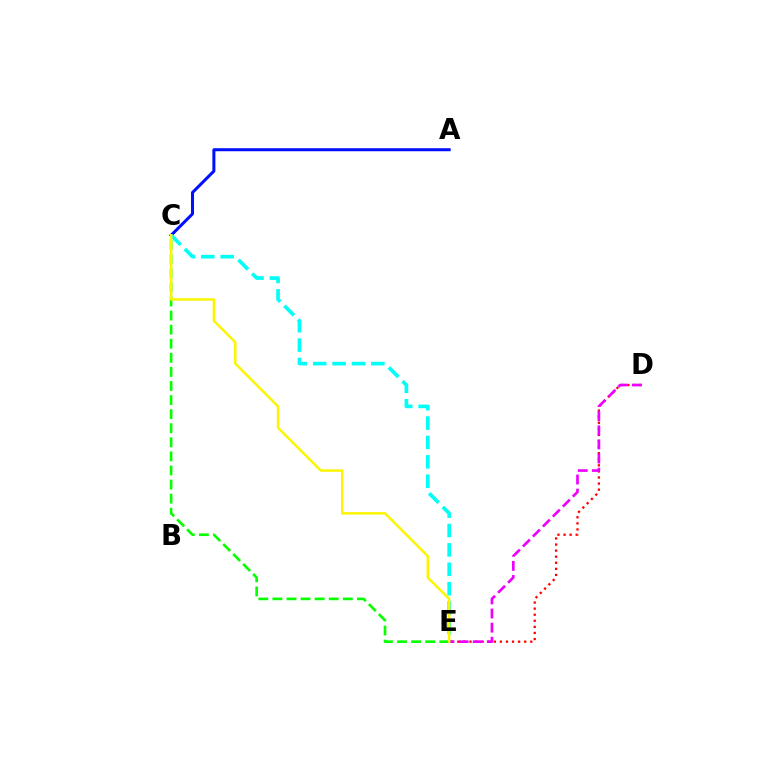{('A', 'C'): [{'color': '#0010ff', 'line_style': 'solid', 'thickness': 2.17}], ('D', 'E'): [{'color': '#ff0000', 'line_style': 'dotted', 'thickness': 1.65}, {'color': '#ee00ff', 'line_style': 'dashed', 'thickness': 1.92}], ('C', 'E'): [{'color': '#08ff00', 'line_style': 'dashed', 'thickness': 1.91}, {'color': '#00fff6', 'line_style': 'dashed', 'thickness': 2.63}, {'color': '#fcf500', 'line_style': 'solid', 'thickness': 1.79}]}